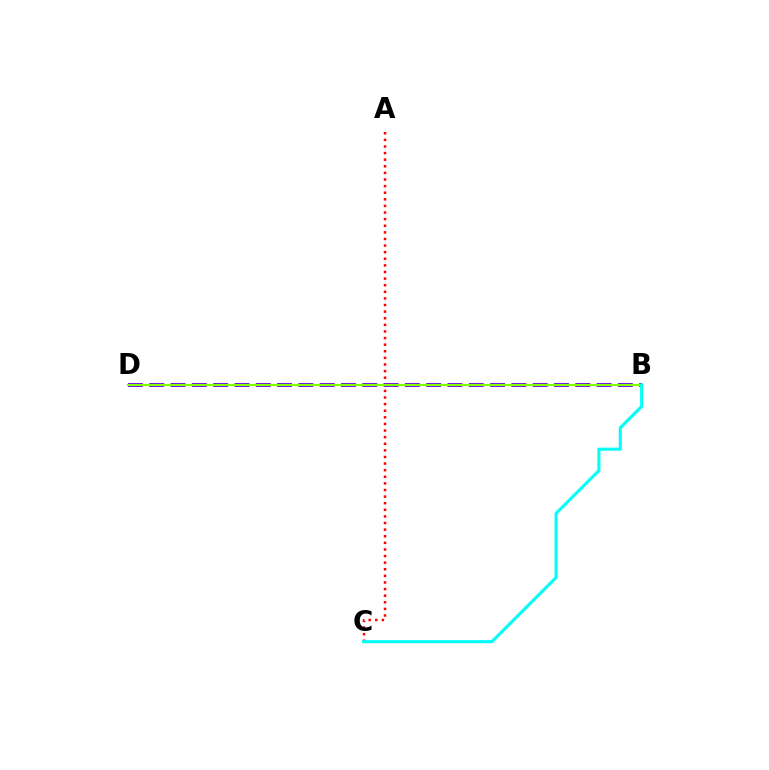{('A', 'C'): [{'color': '#ff0000', 'line_style': 'dotted', 'thickness': 1.79}], ('B', 'D'): [{'color': '#7200ff', 'line_style': 'dashed', 'thickness': 2.89}, {'color': '#84ff00', 'line_style': 'solid', 'thickness': 1.61}], ('B', 'C'): [{'color': '#00fff6', 'line_style': 'solid', 'thickness': 2.22}]}